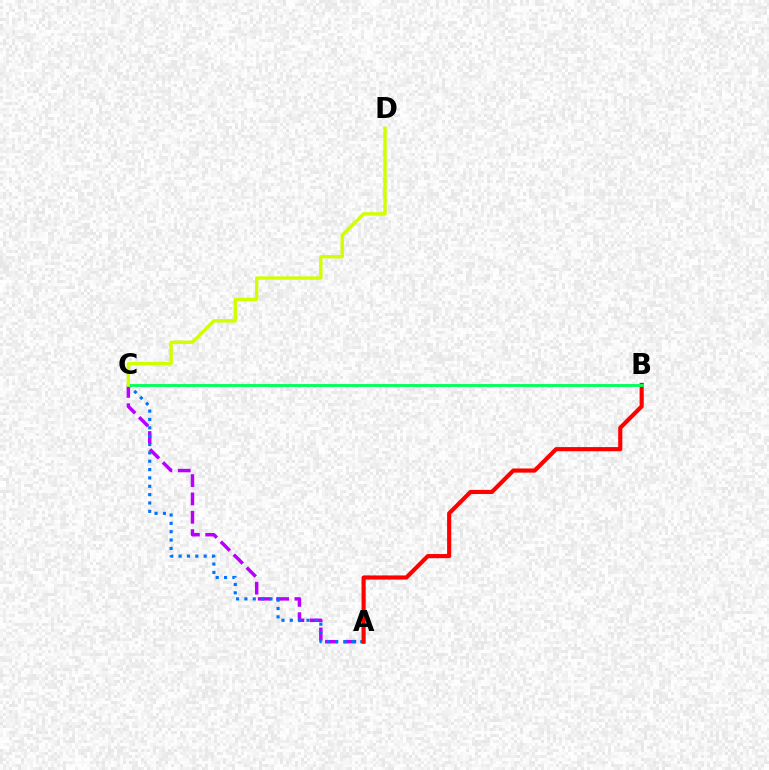{('A', 'C'): [{'color': '#b900ff', 'line_style': 'dashed', 'thickness': 2.49}, {'color': '#0074ff', 'line_style': 'dotted', 'thickness': 2.27}], ('A', 'B'): [{'color': '#ff0000', 'line_style': 'solid', 'thickness': 2.98}], ('B', 'C'): [{'color': '#00ff5c', 'line_style': 'solid', 'thickness': 2.05}], ('C', 'D'): [{'color': '#d1ff00', 'line_style': 'solid', 'thickness': 2.44}]}